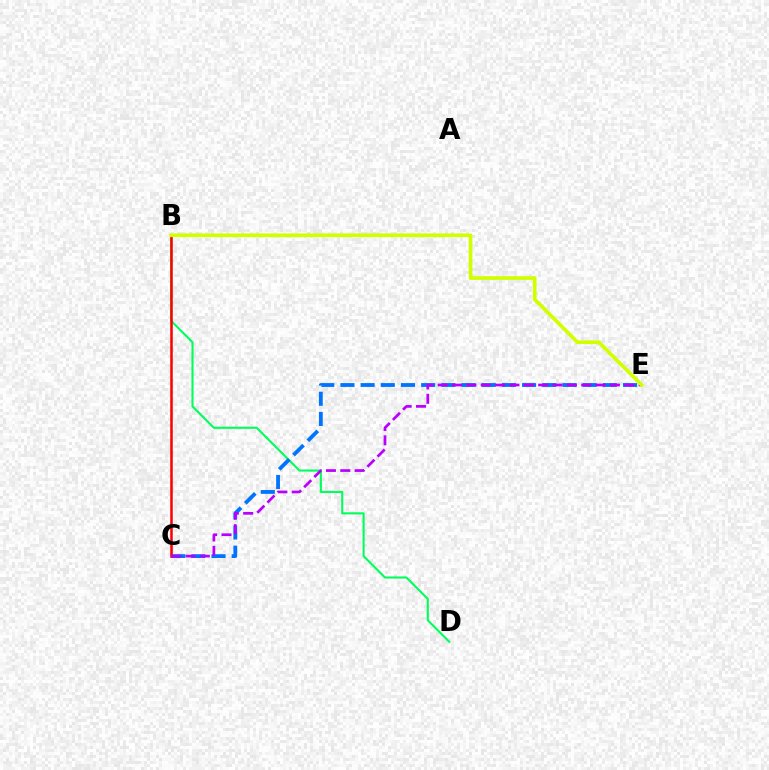{('B', 'D'): [{'color': '#00ff5c', 'line_style': 'solid', 'thickness': 1.51}], ('C', 'E'): [{'color': '#0074ff', 'line_style': 'dashed', 'thickness': 2.74}, {'color': '#b900ff', 'line_style': 'dashed', 'thickness': 1.95}], ('B', 'C'): [{'color': '#ff0000', 'line_style': 'solid', 'thickness': 1.83}], ('B', 'E'): [{'color': '#d1ff00', 'line_style': 'solid', 'thickness': 2.66}]}